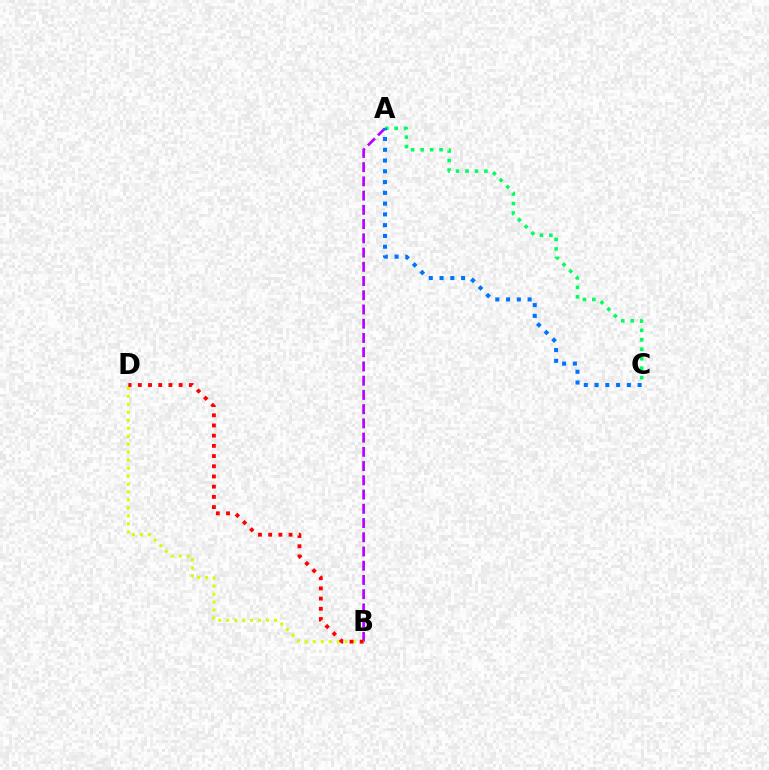{('A', 'B'): [{'color': '#b900ff', 'line_style': 'dashed', 'thickness': 1.93}], ('B', 'D'): [{'color': '#d1ff00', 'line_style': 'dotted', 'thickness': 2.16}, {'color': '#ff0000', 'line_style': 'dotted', 'thickness': 2.77}], ('A', 'C'): [{'color': '#00ff5c', 'line_style': 'dotted', 'thickness': 2.57}, {'color': '#0074ff', 'line_style': 'dotted', 'thickness': 2.93}]}